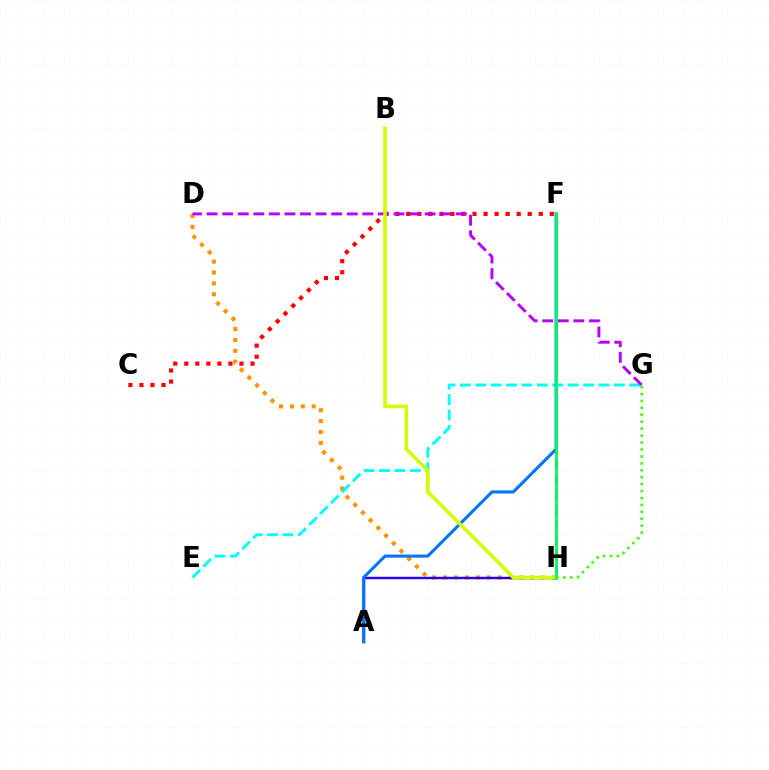{('C', 'F'): [{'color': '#ff0000', 'line_style': 'dotted', 'thickness': 3.0}], ('F', 'H'): [{'color': '#ff00ac', 'line_style': 'dashed', 'thickness': 2.07}, {'color': '#00ff5c', 'line_style': 'solid', 'thickness': 2.0}], ('D', 'H'): [{'color': '#ff9400', 'line_style': 'dotted', 'thickness': 2.96}], ('A', 'H'): [{'color': '#2500ff', 'line_style': 'solid', 'thickness': 1.75}], ('E', 'G'): [{'color': '#00fff6', 'line_style': 'dashed', 'thickness': 2.09}], ('D', 'G'): [{'color': '#b900ff', 'line_style': 'dashed', 'thickness': 2.12}], ('A', 'F'): [{'color': '#0074ff', 'line_style': 'solid', 'thickness': 2.21}], ('B', 'H'): [{'color': '#d1ff00', 'line_style': 'solid', 'thickness': 2.57}], ('G', 'H'): [{'color': '#3dff00', 'line_style': 'dotted', 'thickness': 1.88}]}